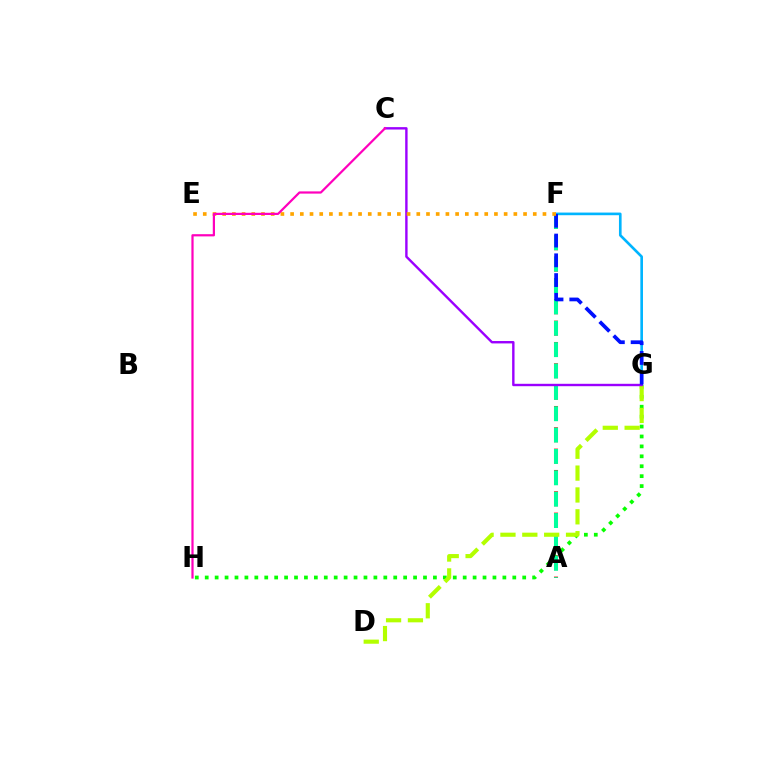{('F', 'G'): [{'color': '#00b5ff', 'line_style': 'solid', 'thickness': 1.9}, {'color': '#0010ff', 'line_style': 'dashed', 'thickness': 2.69}], ('A', 'F'): [{'color': '#ff0000', 'line_style': 'dashed', 'thickness': 2.9}, {'color': '#00ff9d', 'line_style': 'dashed', 'thickness': 2.9}], ('G', 'H'): [{'color': '#08ff00', 'line_style': 'dotted', 'thickness': 2.7}], ('D', 'G'): [{'color': '#b3ff00', 'line_style': 'dashed', 'thickness': 2.97}], ('C', 'G'): [{'color': '#9b00ff', 'line_style': 'solid', 'thickness': 1.73}], ('E', 'F'): [{'color': '#ffa500', 'line_style': 'dotted', 'thickness': 2.64}], ('C', 'H'): [{'color': '#ff00bd', 'line_style': 'solid', 'thickness': 1.59}]}